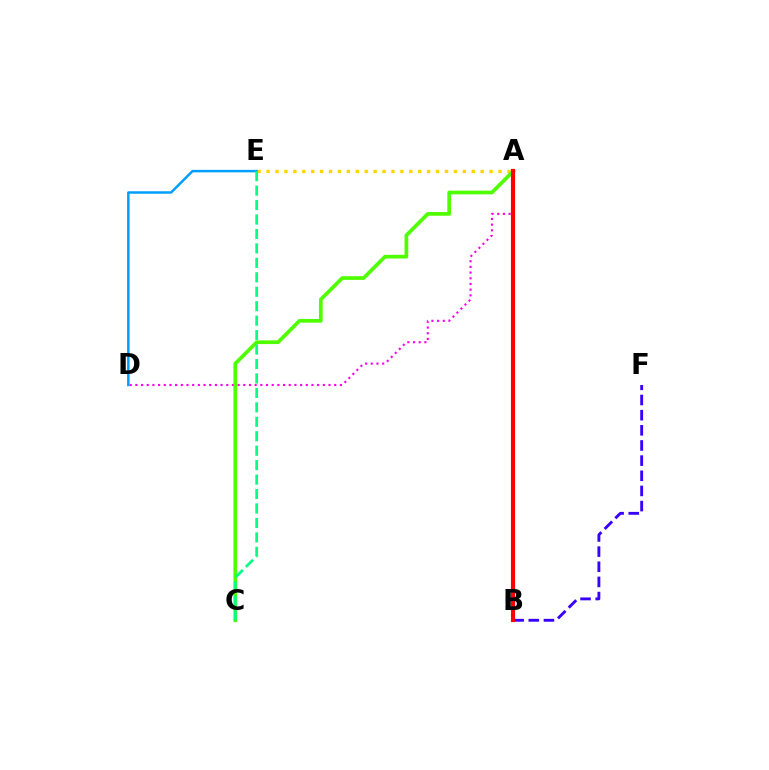{('A', 'E'): [{'color': '#ffd500', 'line_style': 'dotted', 'thickness': 2.42}], ('B', 'F'): [{'color': '#3700ff', 'line_style': 'dashed', 'thickness': 2.06}], ('A', 'D'): [{'color': '#ff00ed', 'line_style': 'dotted', 'thickness': 1.54}], ('A', 'C'): [{'color': '#4fff00', 'line_style': 'solid', 'thickness': 2.67}], ('D', 'E'): [{'color': '#009eff', 'line_style': 'solid', 'thickness': 1.78}], ('A', 'B'): [{'color': '#ff0000', 'line_style': 'solid', 'thickness': 2.99}], ('C', 'E'): [{'color': '#00ff86', 'line_style': 'dashed', 'thickness': 1.96}]}